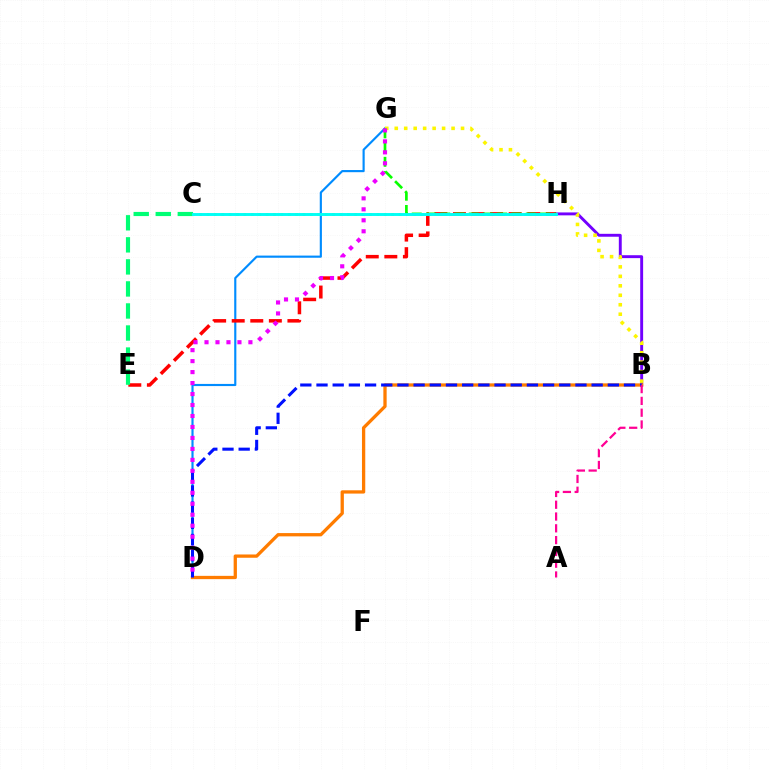{('B', 'H'): [{'color': '#7200ff', 'line_style': 'solid', 'thickness': 2.09}], ('D', 'G'): [{'color': '#008cff', 'line_style': 'solid', 'thickness': 1.55}, {'color': '#ee00ff', 'line_style': 'dotted', 'thickness': 2.98}], ('E', 'H'): [{'color': '#ff0000', 'line_style': 'dashed', 'thickness': 2.52}], ('C', 'E'): [{'color': '#00ff74', 'line_style': 'dashed', 'thickness': 2.99}], ('B', 'D'): [{'color': '#ff7c00', 'line_style': 'solid', 'thickness': 2.37}, {'color': '#0010ff', 'line_style': 'dashed', 'thickness': 2.2}], ('C', 'H'): [{'color': '#84ff00', 'line_style': 'dotted', 'thickness': 2.01}, {'color': '#00fff6', 'line_style': 'solid', 'thickness': 2.1}], ('B', 'G'): [{'color': '#fcf500', 'line_style': 'dotted', 'thickness': 2.57}], ('G', 'H'): [{'color': '#08ff00', 'line_style': 'dashed', 'thickness': 1.94}], ('A', 'B'): [{'color': '#ff0094', 'line_style': 'dashed', 'thickness': 1.6}]}